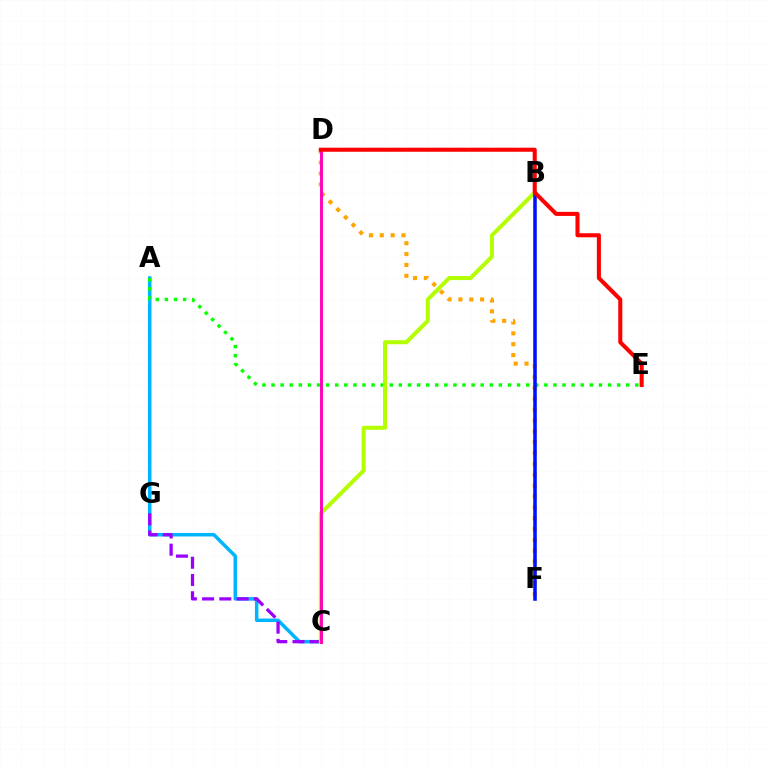{('D', 'F'): [{'color': '#ffa500', 'line_style': 'dotted', 'thickness': 2.95}], ('A', 'C'): [{'color': '#00b5ff', 'line_style': 'solid', 'thickness': 2.53}], ('A', 'E'): [{'color': '#08ff00', 'line_style': 'dotted', 'thickness': 2.47}], ('B', 'D'): [{'color': '#00ff9d', 'line_style': 'dashed', 'thickness': 1.67}], ('C', 'G'): [{'color': '#9b00ff', 'line_style': 'dashed', 'thickness': 2.34}], ('B', 'C'): [{'color': '#b3ff00', 'line_style': 'solid', 'thickness': 2.9}], ('B', 'F'): [{'color': '#0010ff', 'line_style': 'solid', 'thickness': 2.55}], ('C', 'D'): [{'color': '#ff00bd', 'line_style': 'solid', 'thickness': 2.1}], ('D', 'E'): [{'color': '#ff0000', 'line_style': 'solid', 'thickness': 2.92}]}